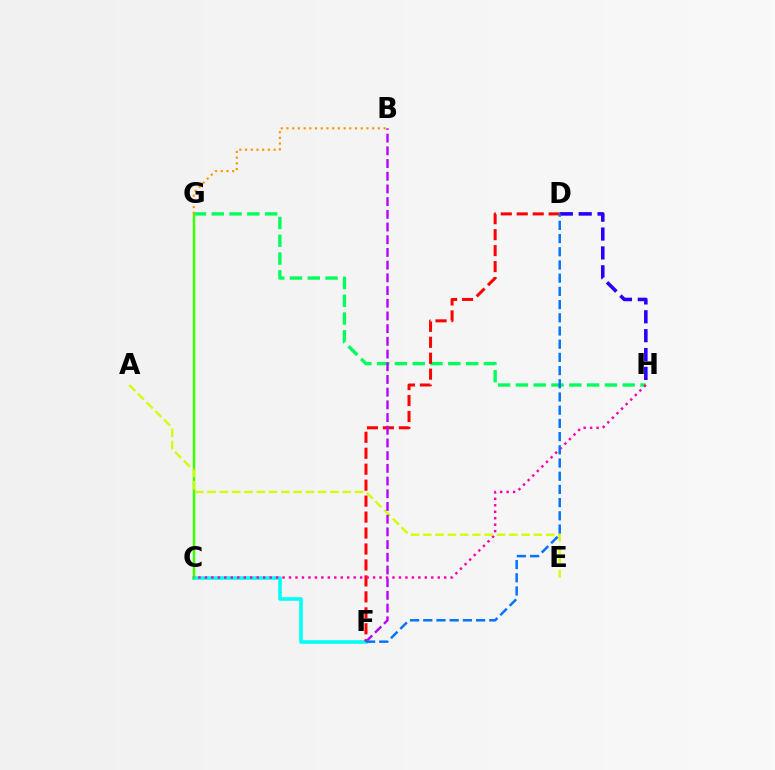{('G', 'H'): [{'color': '#00ff5c', 'line_style': 'dashed', 'thickness': 2.42}], ('C', 'F'): [{'color': '#00fff6', 'line_style': 'solid', 'thickness': 2.58}], ('C', 'G'): [{'color': '#3dff00', 'line_style': 'solid', 'thickness': 1.77}], ('D', 'F'): [{'color': '#ff0000', 'line_style': 'dashed', 'thickness': 2.17}, {'color': '#0074ff', 'line_style': 'dashed', 'thickness': 1.79}], ('D', 'H'): [{'color': '#2500ff', 'line_style': 'dashed', 'thickness': 2.56}], ('C', 'H'): [{'color': '#ff00ac', 'line_style': 'dotted', 'thickness': 1.76}], ('A', 'E'): [{'color': '#d1ff00', 'line_style': 'dashed', 'thickness': 1.67}], ('B', 'F'): [{'color': '#b900ff', 'line_style': 'dashed', 'thickness': 1.73}], ('B', 'G'): [{'color': '#ff9400', 'line_style': 'dotted', 'thickness': 1.55}]}